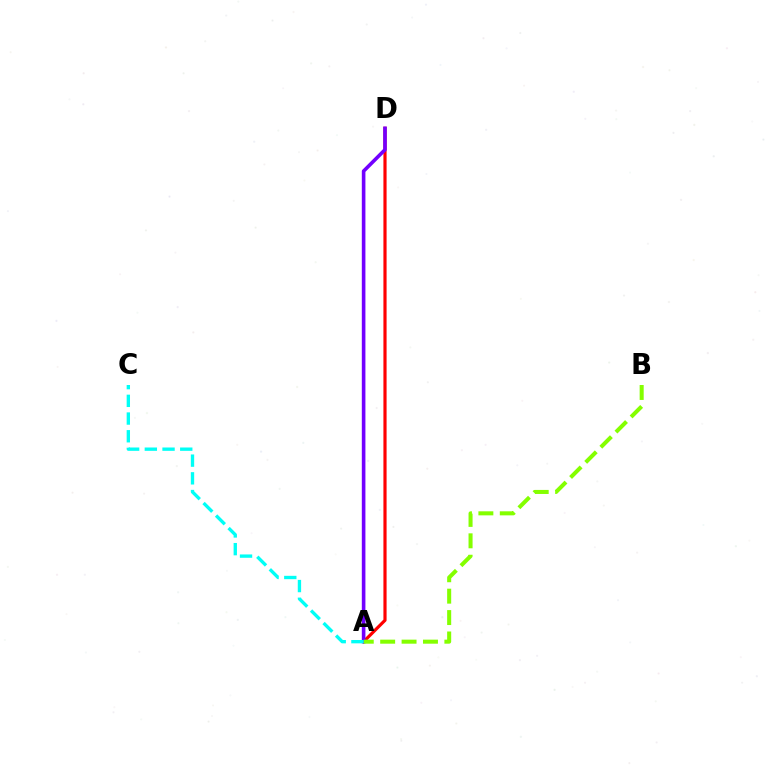{('A', 'D'): [{'color': '#ff0000', 'line_style': 'solid', 'thickness': 2.28}, {'color': '#7200ff', 'line_style': 'solid', 'thickness': 2.6}], ('A', 'B'): [{'color': '#84ff00', 'line_style': 'dashed', 'thickness': 2.91}], ('A', 'C'): [{'color': '#00fff6', 'line_style': 'dashed', 'thickness': 2.41}]}